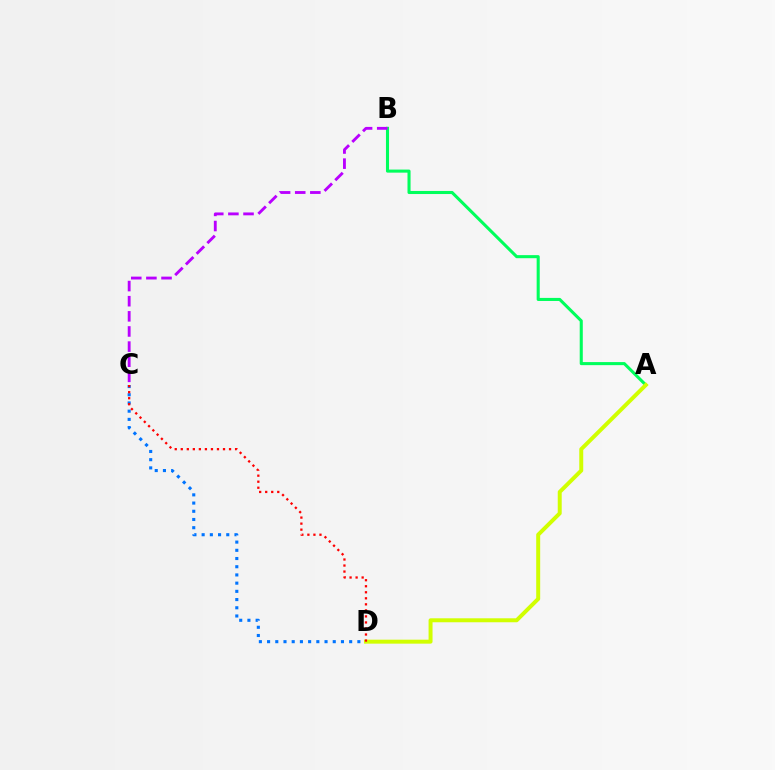{('C', 'D'): [{'color': '#0074ff', 'line_style': 'dotted', 'thickness': 2.23}, {'color': '#ff0000', 'line_style': 'dotted', 'thickness': 1.64}], ('A', 'B'): [{'color': '#00ff5c', 'line_style': 'solid', 'thickness': 2.21}], ('A', 'D'): [{'color': '#d1ff00', 'line_style': 'solid', 'thickness': 2.85}], ('B', 'C'): [{'color': '#b900ff', 'line_style': 'dashed', 'thickness': 2.06}]}